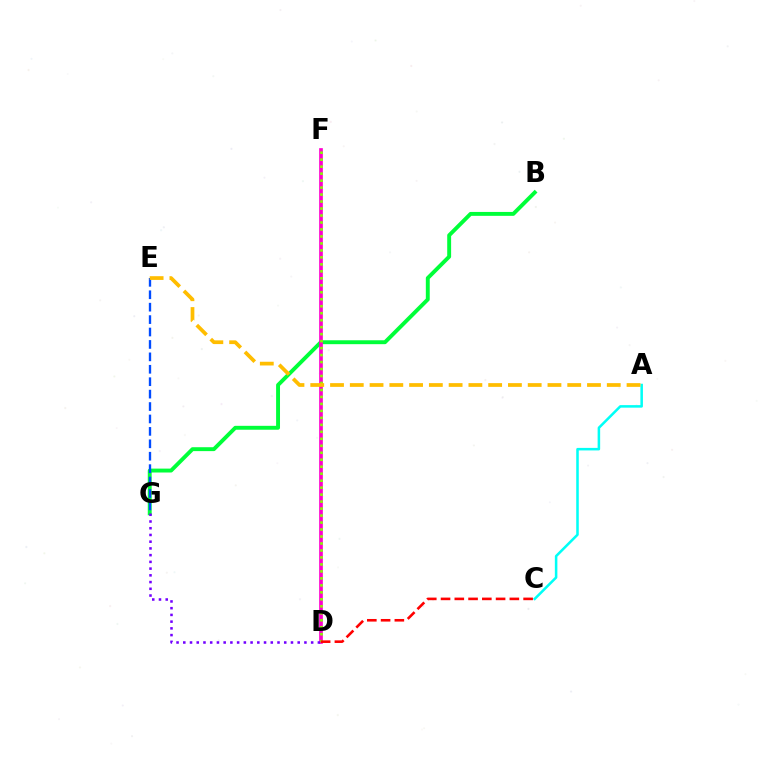{('B', 'G'): [{'color': '#00ff39', 'line_style': 'solid', 'thickness': 2.81}], ('D', 'F'): [{'color': '#ff00cf', 'line_style': 'solid', 'thickness': 2.65}, {'color': '#84ff00', 'line_style': 'dotted', 'thickness': 1.9}], ('E', 'G'): [{'color': '#004bff', 'line_style': 'dashed', 'thickness': 1.69}], ('A', 'C'): [{'color': '#00fff6', 'line_style': 'solid', 'thickness': 1.83}], ('A', 'E'): [{'color': '#ffbd00', 'line_style': 'dashed', 'thickness': 2.69}], ('C', 'D'): [{'color': '#ff0000', 'line_style': 'dashed', 'thickness': 1.87}], ('D', 'G'): [{'color': '#7200ff', 'line_style': 'dotted', 'thickness': 1.83}]}